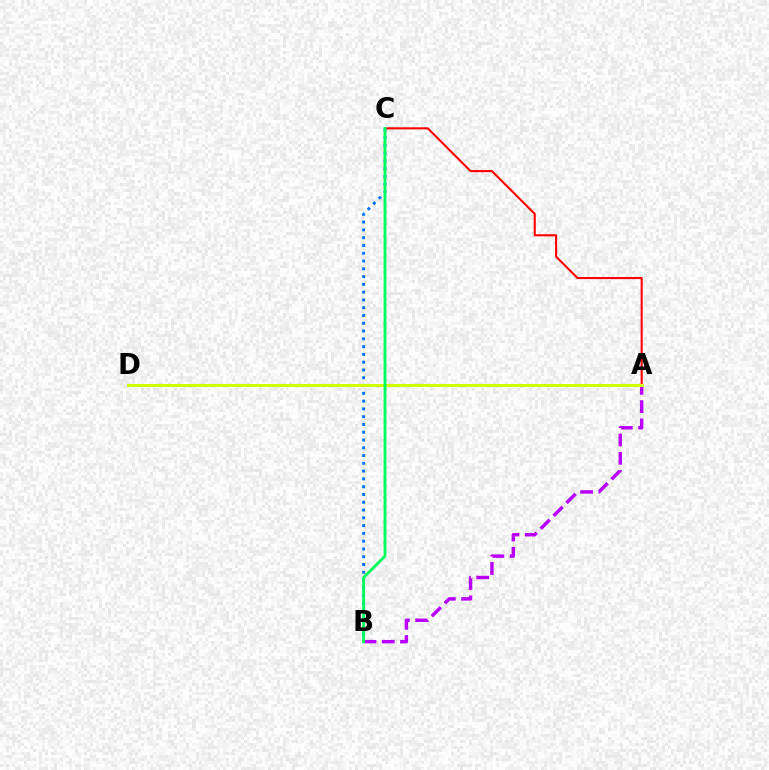{('A', 'B'): [{'color': '#b900ff', 'line_style': 'dashed', 'thickness': 2.48}], ('A', 'C'): [{'color': '#ff0000', 'line_style': 'solid', 'thickness': 1.5}], ('B', 'C'): [{'color': '#0074ff', 'line_style': 'dotted', 'thickness': 2.11}, {'color': '#00ff5c', 'line_style': 'solid', 'thickness': 2.06}], ('A', 'D'): [{'color': '#d1ff00', 'line_style': 'solid', 'thickness': 2.18}]}